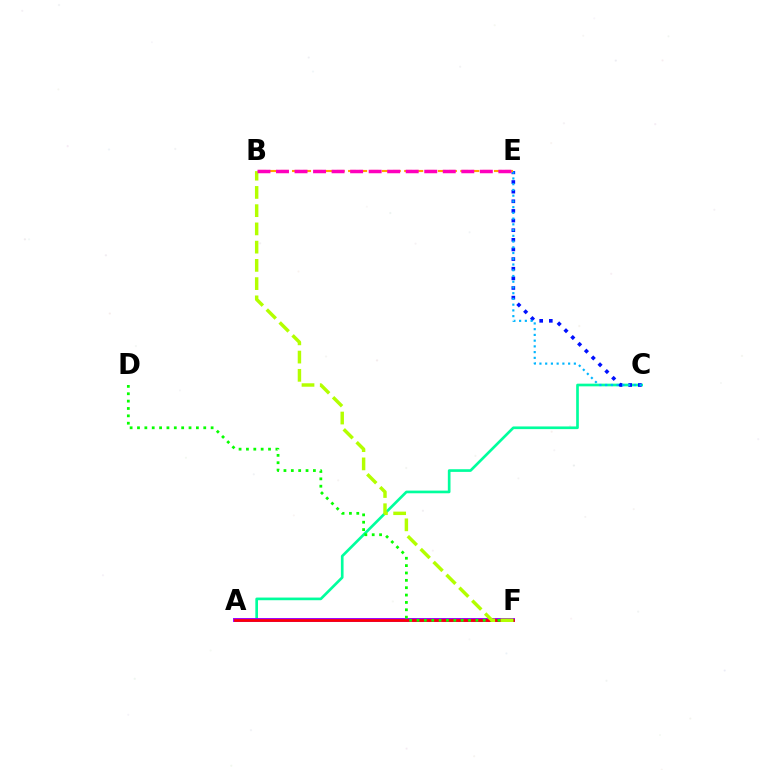{('A', 'C'): [{'color': '#00ff9d', 'line_style': 'solid', 'thickness': 1.92}], ('C', 'E'): [{'color': '#0010ff', 'line_style': 'dotted', 'thickness': 2.62}, {'color': '#00b5ff', 'line_style': 'dotted', 'thickness': 1.56}], ('B', 'E'): [{'color': '#ffa500', 'line_style': 'dashed', 'thickness': 1.52}, {'color': '#ff00bd', 'line_style': 'dashed', 'thickness': 2.52}], ('A', 'F'): [{'color': '#9b00ff', 'line_style': 'solid', 'thickness': 2.83}, {'color': '#ff0000', 'line_style': 'solid', 'thickness': 1.92}], ('D', 'F'): [{'color': '#08ff00', 'line_style': 'dotted', 'thickness': 2.0}], ('B', 'F'): [{'color': '#b3ff00', 'line_style': 'dashed', 'thickness': 2.48}]}